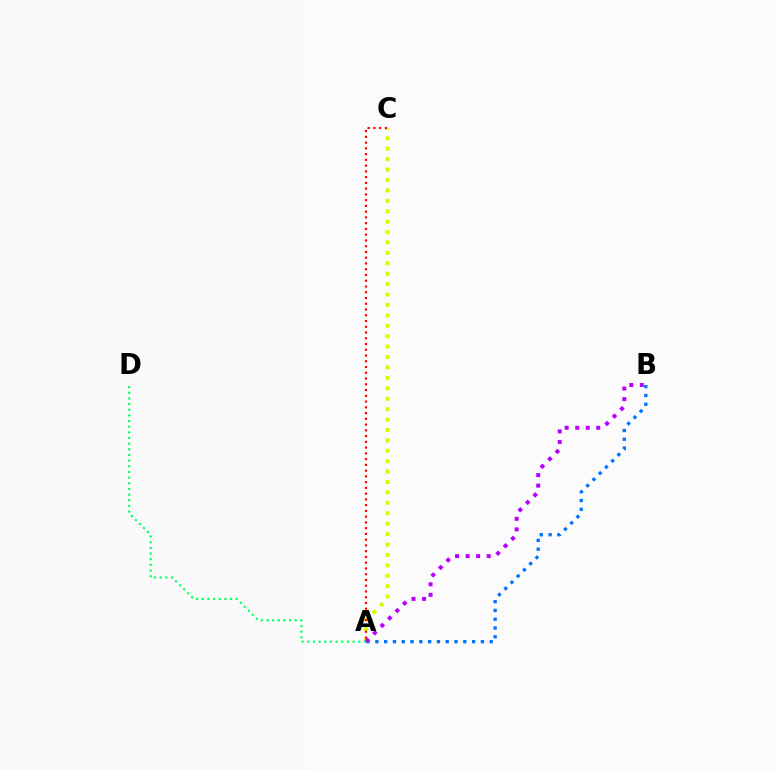{('A', 'B'): [{'color': '#0074ff', 'line_style': 'dotted', 'thickness': 2.39}, {'color': '#b900ff', 'line_style': 'dotted', 'thickness': 2.86}], ('A', 'C'): [{'color': '#d1ff00', 'line_style': 'dotted', 'thickness': 2.83}, {'color': '#ff0000', 'line_style': 'dotted', 'thickness': 1.56}], ('A', 'D'): [{'color': '#00ff5c', 'line_style': 'dotted', 'thickness': 1.54}]}